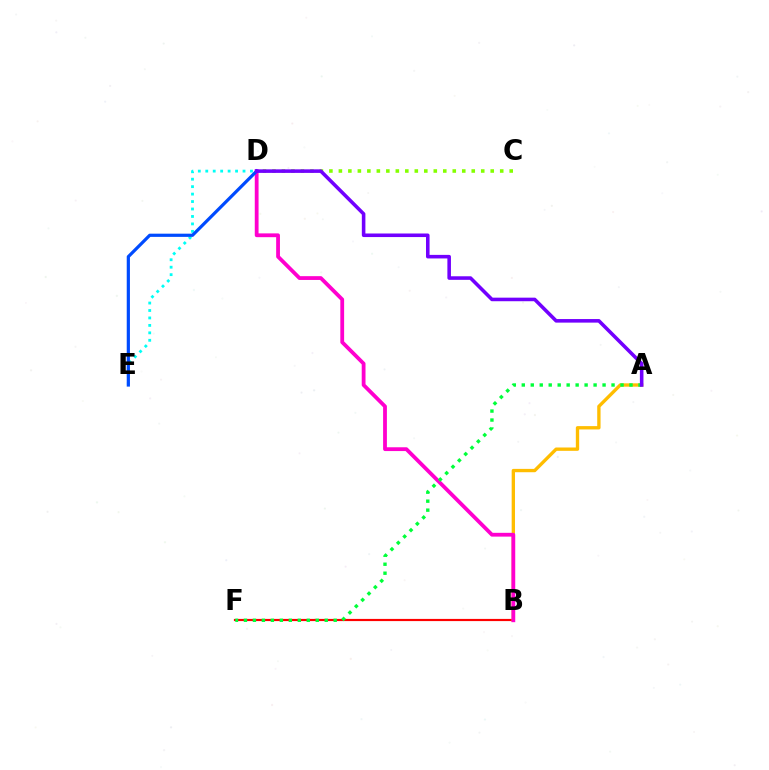{('B', 'F'): [{'color': '#ff0000', 'line_style': 'solid', 'thickness': 1.57}], ('A', 'B'): [{'color': '#ffbd00', 'line_style': 'solid', 'thickness': 2.41}], ('C', 'D'): [{'color': '#84ff00', 'line_style': 'dotted', 'thickness': 2.58}], ('B', 'D'): [{'color': '#ff00cf', 'line_style': 'solid', 'thickness': 2.73}], ('D', 'E'): [{'color': '#00fff6', 'line_style': 'dotted', 'thickness': 2.02}, {'color': '#004bff', 'line_style': 'solid', 'thickness': 2.3}], ('A', 'F'): [{'color': '#00ff39', 'line_style': 'dotted', 'thickness': 2.44}], ('A', 'D'): [{'color': '#7200ff', 'line_style': 'solid', 'thickness': 2.57}]}